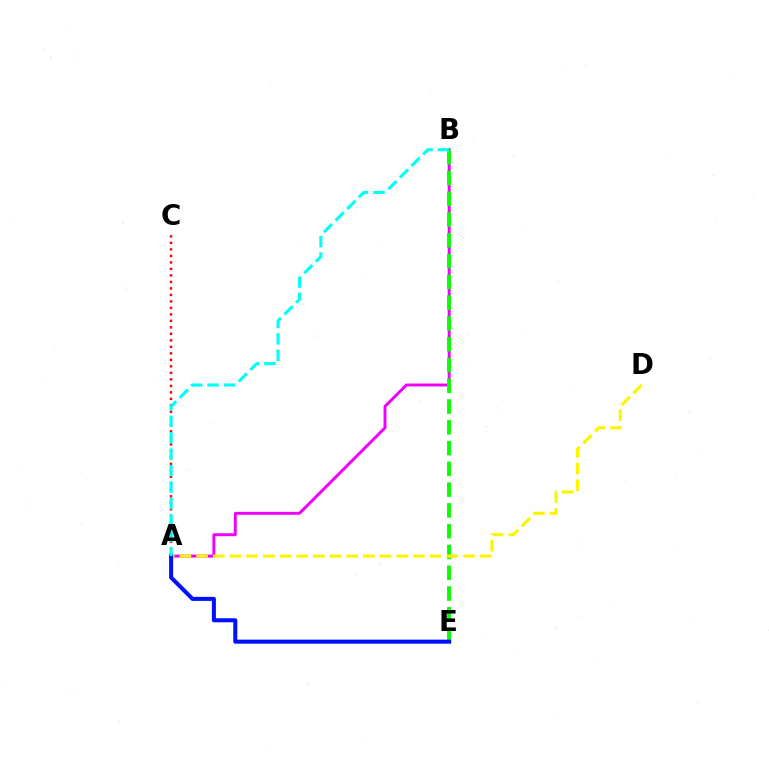{('A', 'C'): [{'color': '#ff0000', 'line_style': 'dotted', 'thickness': 1.77}], ('A', 'B'): [{'color': '#ee00ff', 'line_style': 'solid', 'thickness': 2.11}, {'color': '#00fff6', 'line_style': 'dashed', 'thickness': 2.23}], ('B', 'E'): [{'color': '#08ff00', 'line_style': 'dashed', 'thickness': 2.82}], ('A', 'D'): [{'color': '#fcf500', 'line_style': 'dashed', 'thickness': 2.27}], ('A', 'E'): [{'color': '#0010ff', 'line_style': 'solid', 'thickness': 2.91}]}